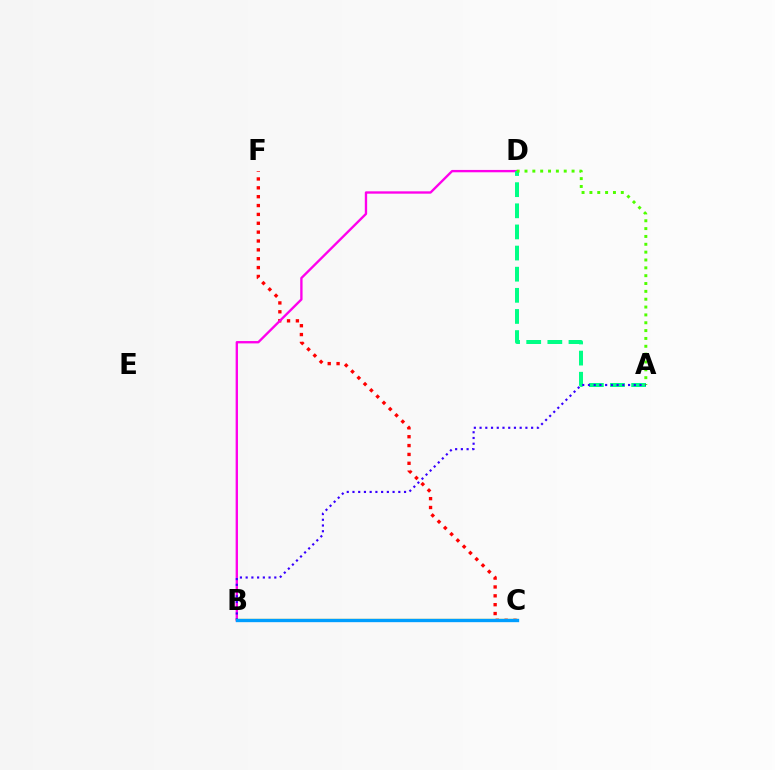{('C', 'F'): [{'color': '#ff0000', 'line_style': 'dotted', 'thickness': 2.41}], ('B', 'D'): [{'color': '#ff00ed', 'line_style': 'solid', 'thickness': 1.69}], ('A', 'D'): [{'color': '#00ff86', 'line_style': 'dashed', 'thickness': 2.87}, {'color': '#4fff00', 'line_style': 'dotted', 'thickness': 2.13}], ('A', 'B'): [{'color': '#3700ff', 'line_style': 'dotted', 'thickness': 1.56}], ('B', 'C'): [{'color': '#ffd500', 'line_style': 'solid', 'thickness': 1.68}, {'color': '#009eff', 'line_style': 'solid', 'thickness': 2.4}]}